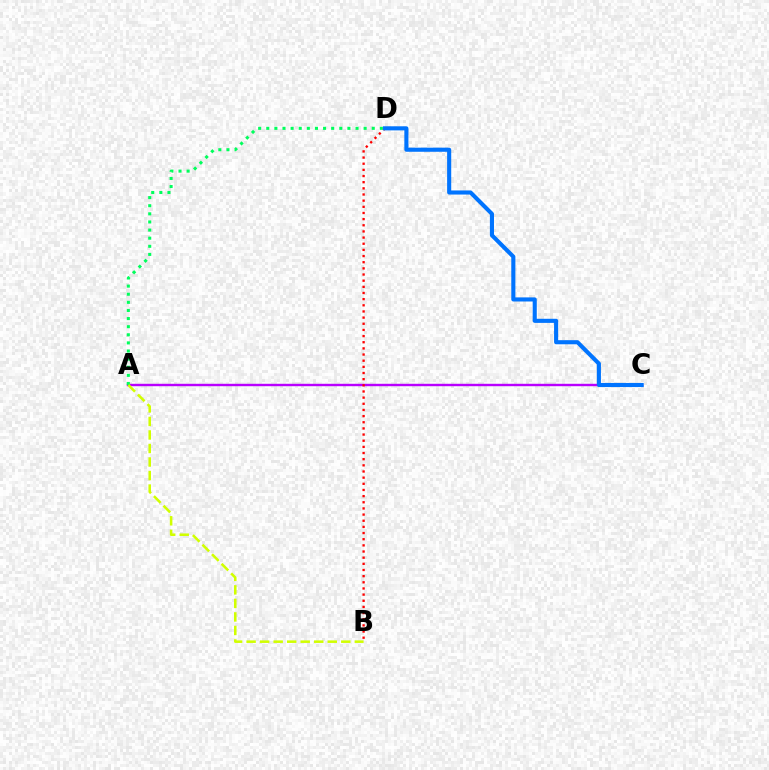{('A', 'C'): [{'color': '#b900ff', 'line_style': 'solid', 'thickness': 1.74}], ('A', 'D'): [{'color': '#00ff5c', 'line_style': 'dotted', 'thickness': 2.2}], ('B', 'D'): [{'color': '#ff0000', 'line_style': 'dotted', 'thickness': 1.67}], ('C', 'D'): [{'color': '#0074ff', 'line_style': 'solid', 'thickness': 2.95}], ('A', 'B'): [{'color': '#d1ff00', 'line_style': 'dashed', 'thickness': 1.84}]}